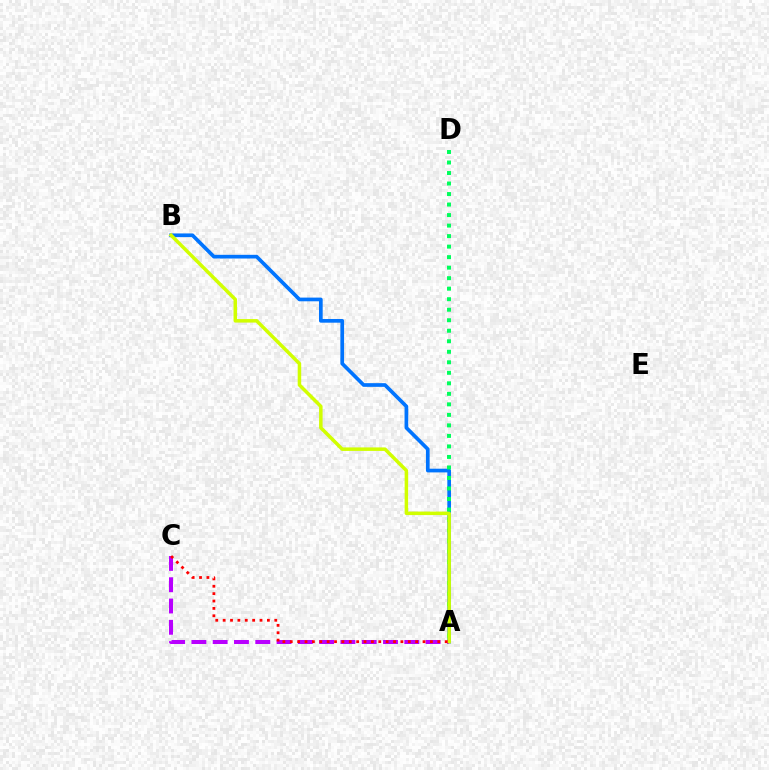{('A', 'B'): [{'color': '#0074ff', 'line_style': 'solid', 'thickness': 2.66}, {'color': '#d1ff00', 'line_style': 'solid', 'thickness': 2.52}], ('A', 'C'): [{'color': '#b900ff', 'line_style': 'dashed', 'thickness': 2.89}, {'color': '#ff0000', 'line_style': 'dotted', 'thickness': 2.0}], ('A', 'D'): [{'color': '#00ff5c', 'line_style': 'dotted', 'thickness': 2.86}]}